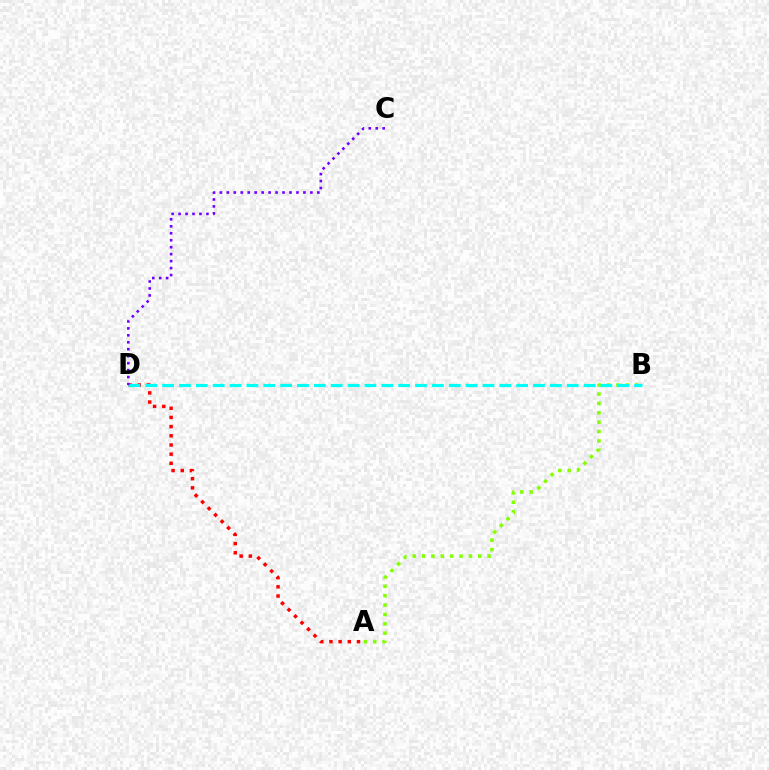{('A', 'D'): [{'color': '#ff0000', 'line_style': 'dotted', 'thickness': 2.5}], ('A', 'B'): [{'color': '#84ff00', 'line_style': 'dotted', 'thickness': 2.55}], ('B', 'D'): [{'color': '#00fff6', 'line_style': 'dashed', 'thickness': 2.29}], ('C', 'D'): [{'color': '#7200ff', 'line_style': 'dotted', 'thickness': 1.89}]}